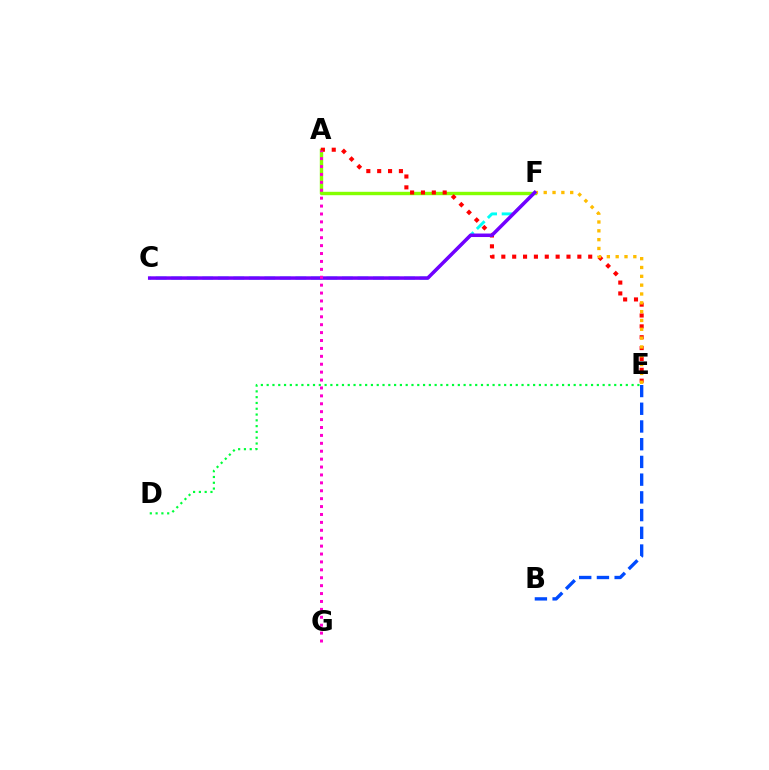{('A', 'F'): [{'color': '#84ff00', 'line_style': 'solid', 'thickness': 2.45}], ('C', 'F'): [{'color': '#00fff6', 'line_style': 'dashed', 'thickness': 2.11}, {'color': '#7200ff', 'line_style': 'solid', 'thickness': 2.53}], ('D', 'E'): [{'color': '#00ff39', 'line_style': 'dotted', 'thickness': 1.57}], ('A', 'E'): [{'color': '#ff0000', 'line_style': 'dotted', 'thickness': 2.95}], ('E', 'F'): [{'color': '#ffbd00', 'line_style': 'dotted', 'thickness': 2.4}], ('B', 'E'): [{'color': '#004bff', 'line_style': 'dashed', 'thickness': 2.41}], ('A', 'G'): [{'color': '#ff00cf', 'line_style': 'dotted', 'thickness': 2.15}]}